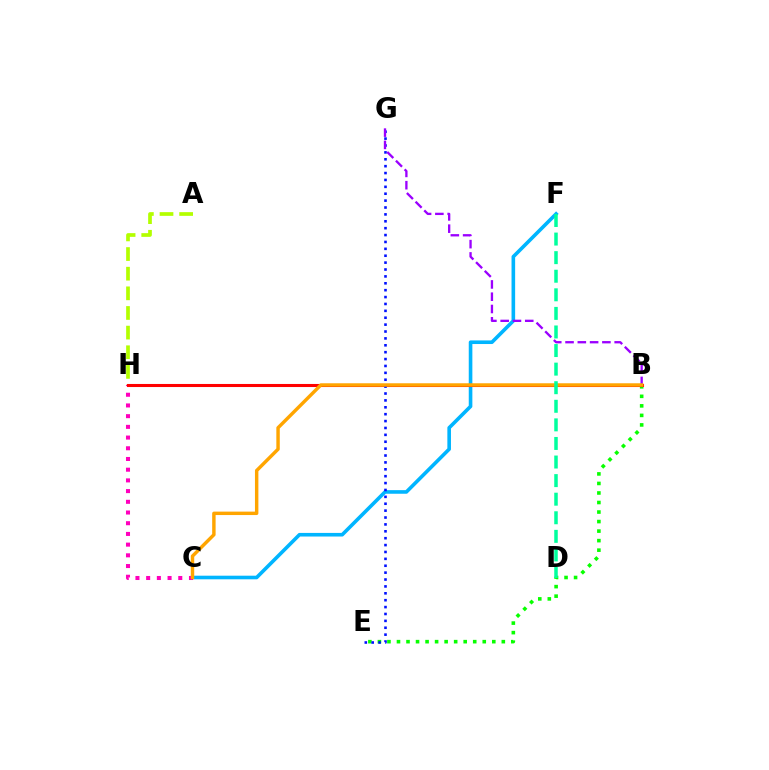{('A', 'H'): [{'color': '#b3ff00', 'line_style': 'dashed', 'thickness': 2.67}], ('B', 'E'): [{'color': '#08ff00', 'line_style': 'dotted', 'thickness': 2.59}], ('C', 'F'): [{'color': '#00b5ff', 'line_style': 'solid', 'thickness': 2.6}], ('C', 'H'): [{'color': '#ff00bd', 'line_style': 'dotted', 'thickness': 2.91}], ('B', 'H'): [{'color': '#ff0000', 'line_style': 'solid', 'thickness': 2.21}], ('E', 'G'): [{'color': '#0010ff', 'line_style': 'dotted', 'thickness': 1.87}], ('B', 'G'): [{'color': '#9b00ff', 'line_style': 'dashed', 'thickness': 1.67}], ('B', 'C'): [{'color': '#ffa500', 'line_style': 'solid', 'thickness': 2.47}], ('D', 'F'): [{'color': '#00ff9d', 'line_style': 'dashed', 'thickness': 2.52}]}